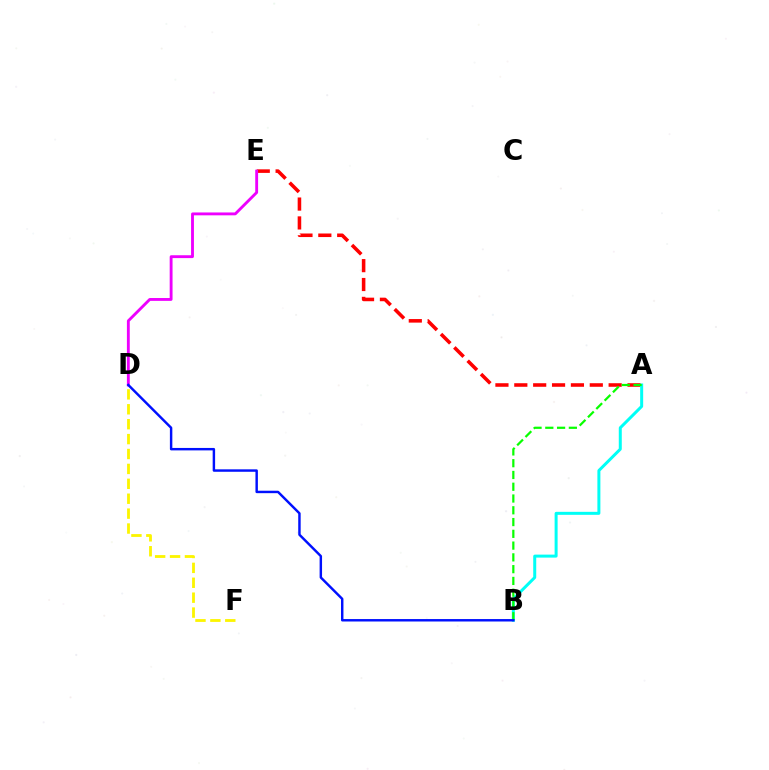{('D', 'F'): [{'color': '#fcf500', 'line_style': 'dashed', 'thickness': 2.02}], ('A', 'E'): [{'color': '#ff0000', 'line_style': 'dashed', 'thickness': 2.56}], ('A', 'B'): [{'color': '#00fff6', 'line_style': 'solid', 'thickness': 2.16}, {'color': '#08ff00', 'line_style': 'dashed', 'thickness': 1.6}], ('D', 'E'): [{'color': '#ee00ff', 'line_style': 'solid', 'thickness': 2.06}], ('B', 'D'): [{'color': '#0010ff', 'line_style': 'solid', 'thickness': 1.76}]}